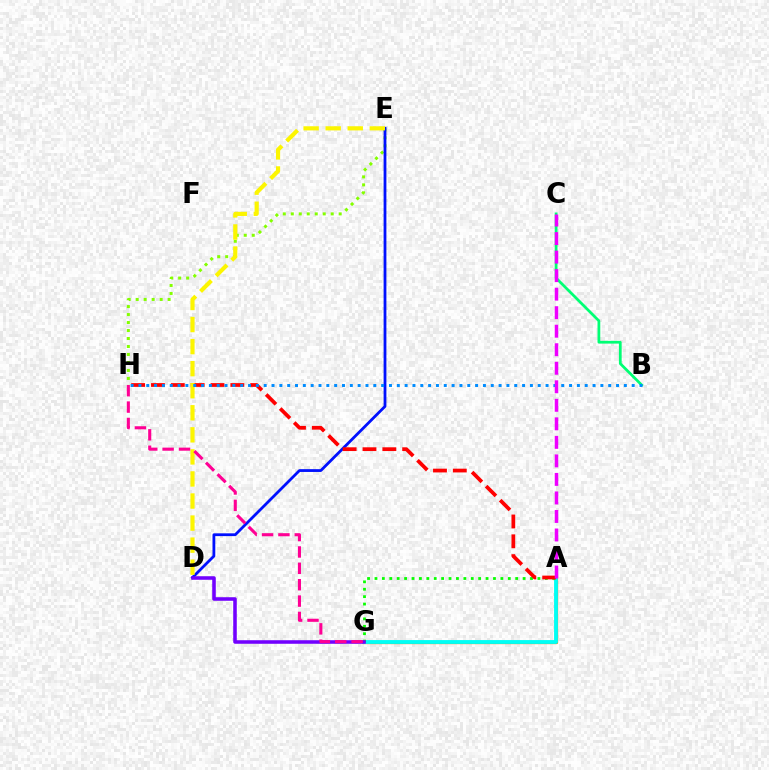{('A', 'G'): [{'color': '#ff7c00', 'line_style': 'solid', 'thickness': 2.37}, {'color': '#00fff6', 'line_style': 'solid', 'thickness': 2.75}, {'color': '#08ff00', 'line_style': 'dotted', 'thickness': 2.01}], ('E', 'H'): [{'color': '#84ff00', 'line_style': 'dotted', 'thickness': 2.17}], ('D', 'E'): [{'color': '#0010ff', 'line_style': 'solid', 'thickness': 2.01}, {'color': '#fcf500', 'line_style': 'dashed', 'thickness': 3.0}], ('A', 'H'): [{'color': '#ff0000', 'line_style': 'dashed', 'thickness': 2.7}], ('D', 'G'): [{'color': '#7200ff', 'line_style': 'solid', 'thickness': 2.56}], ('B', 'C'): [{'color': '#00ff74', 'line_style': 'solid', 'thickness': 1.99}], ('G', 'H'): [{'color': '#ff0094', 'line_style': 'dashed', 'thickness': 2.22}], ('B', 'H'): [{'color': '#008cff', 'line_style': 'dotted', 'thickness': 2.13}], ('A', 'C'): [{'color': '#ee00ff', 'line_style': 'dashed', 'thickness': 2.52}]}